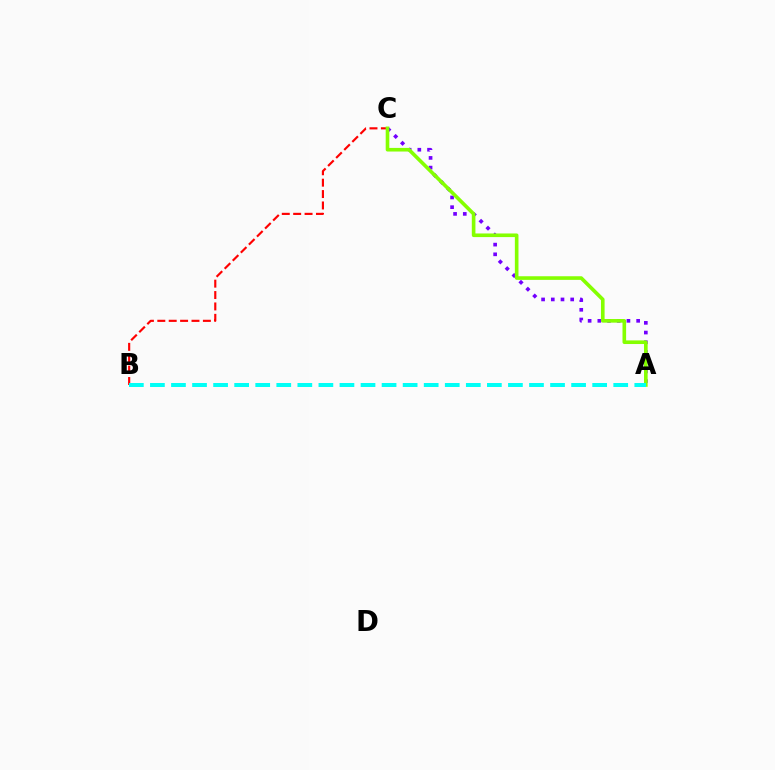{('B', 'C'): [{'color': '#ff0000', 'line_style': 'dashed', 'thickness': 1.55}], ('A', 'C'): [{'color': '#7200ff', 'line_style': 'dotted', 'thickness': 2.64}, {'color': '#84ff00', 'line_style': 'solid', 'thickness': 2.61}], ('A', 'B'): [{'color': '#00fff6', 'line_style': 'dashed', 'thickness': 2.86}]}